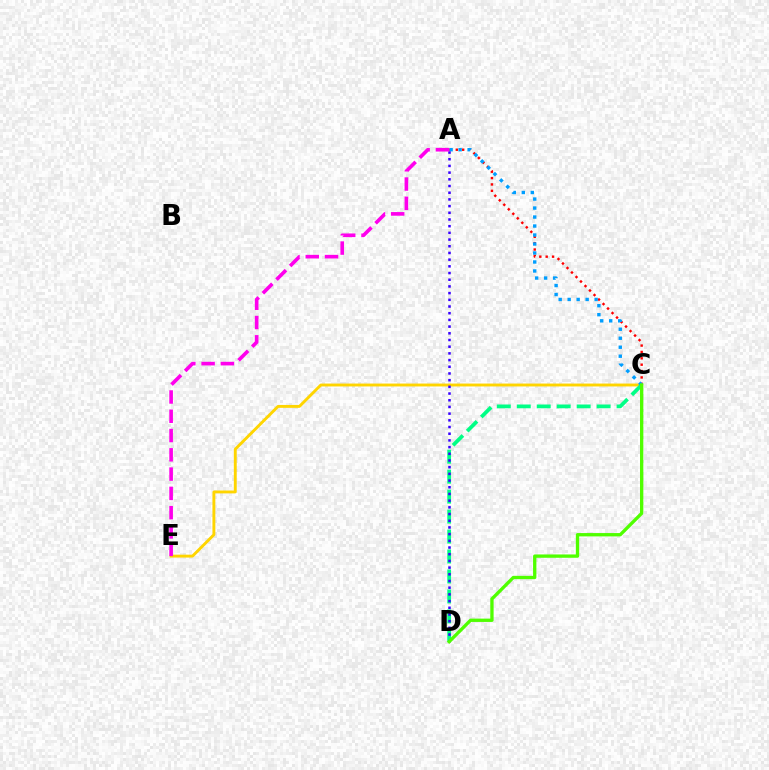{('A', 'C'): [{'color': '#ff0000', 'line_style': 'dotted', 'thickness': 1.73}, {'color': '#009eff', 'line_style': 'dotted', 'thickness': 2.44}], ('C', 'E'): [{'color': '#ffd500', 'line_style': 'solid', 'thickness': 2.08}], ('C', 'D'): [{'color': '#00ff86', 'line_style': 'dashed', 'thickness': 2.71}, {'color': '#4fff00', 'line_style': 'solid', 'thickness': 2.39}], ('A', 'D'): [{'color': '#3700ff', 'line_style': 'dotted', 'thickness': 1.82}], ('A', 'E'): [{'color': '#ff00ed', 'line_style': 'dashed', 'thickness': 2.62}]}